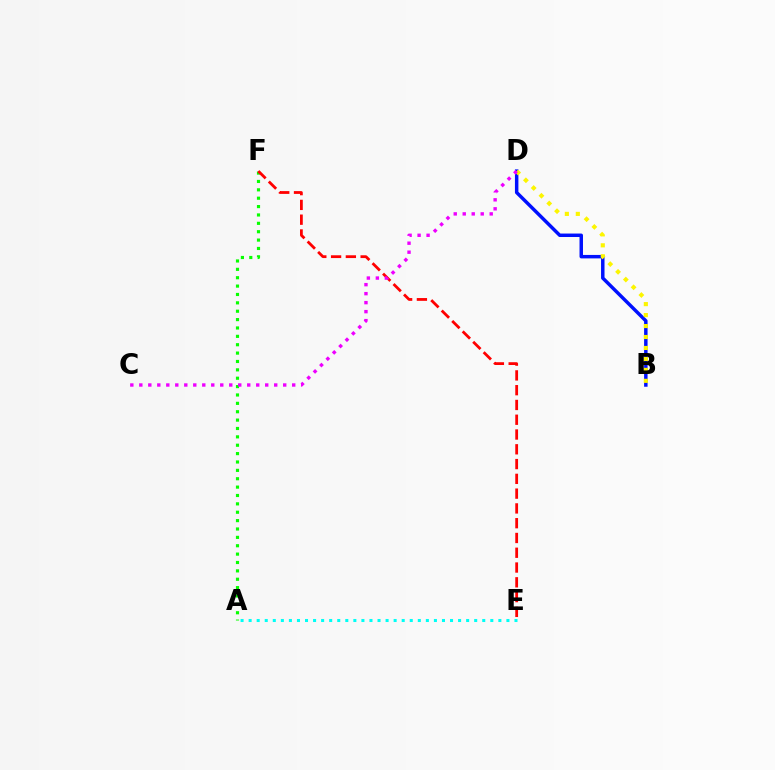{('B', 'D'): [{'color': '#0010ff', 'line_style': 'solid', 'thickness': 2.5}, {'color': '#fcf500', 'line_style': 'dotted', 'thickness': 2.98}], ('A', 'F'): [{'color': '#08ff00', 'line_style': 'dotted', 'thickness': 2.28}], ('A', 'E'): [{'color': '#00fff6', 'line_style': 'dotted', 'thickness': 2.19}], ('E', 'F'): [{'color': '#ff0000', 'line_style': 'dashed', 'thickness': 2.01}], ('C', 'D'): [{'color': '#ee00ff', 'line_style': 'dotted', 'thickness': 2.44}]}